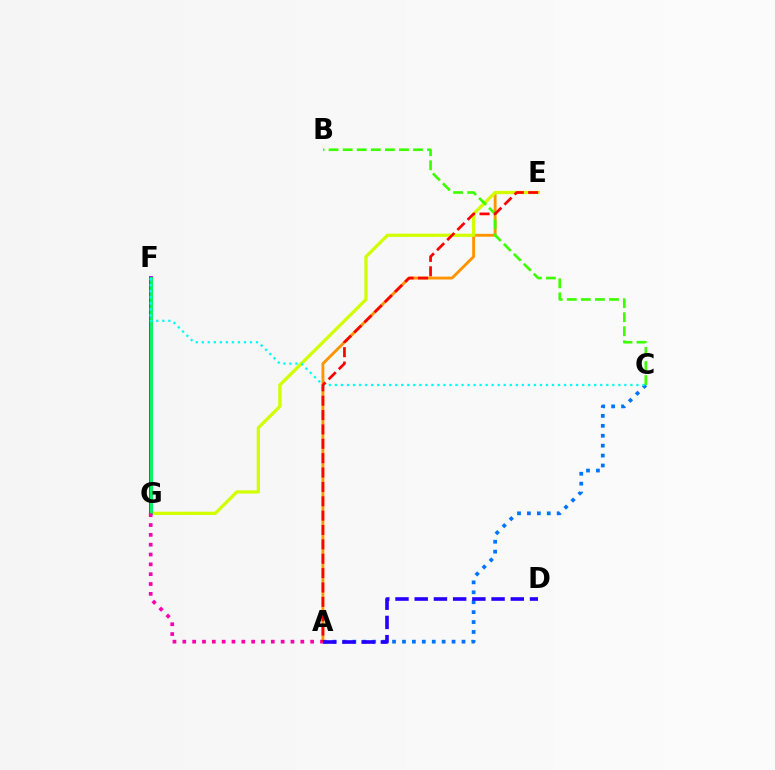{('A', 'C'): [{'color': '#0074ff', 'line_style': 'dotted', 'thickness': 2.7}], ('A', 'E'): [{'color': '#ff9400', 'line_style': 'solid', 'thickness': 2.06}, {'color': '#ff0000', 'line_style': 'dashed', 'thickness': 1.95}], ('E', 'G'): [{'color': '#d1ff00', 'line_style': 'solid', 'thickness': 2.34}], ('F', 'G'): [{'color': '#b900ff', 'line_style': 'solid', 'thickness': 2.77}, {'color': '#00ff5c', 'line_style': 'solid', 'thickness': 2.07}], ('B', 'C'): [{'color': '#3dff00', 'line_style': 'dashed', 'thickness': 1.91}], ('C', 'F'): [{'color': '#00fff6', 'line_style': 'dotted', 'thickness': 1.64}], ('A', 'G'): [{'color': '#ff00ac', 'line_style': 'dotted', 'thickness': 2.67}], ('A', 'D'): [{'color': '#2500ff', 'line_style': 'dashed', 'thickness': 2.61}]}